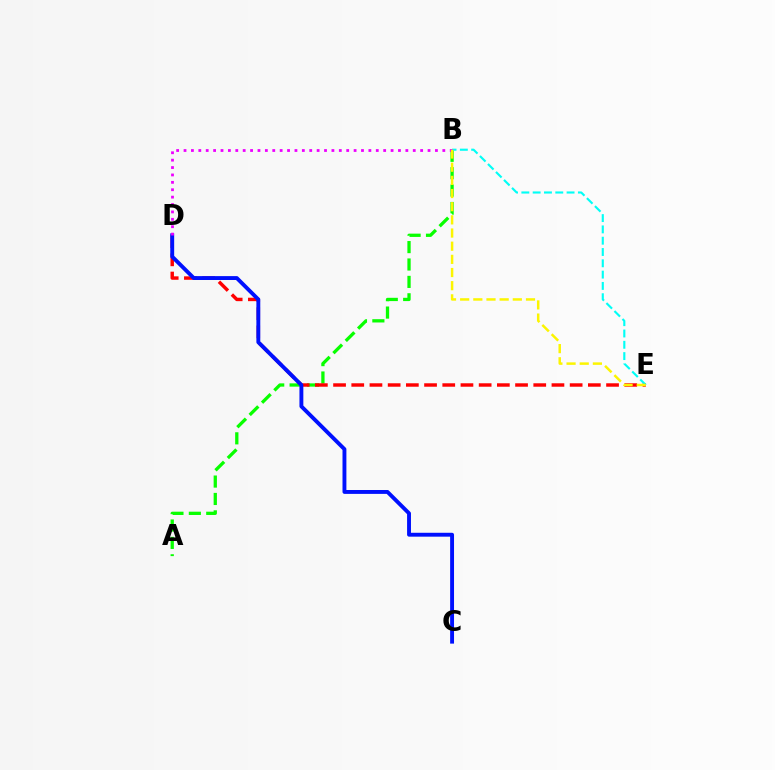{('A', 'B'): [{'color': '#08ff00', 'line_style': 'dashed', 'thickness': 2.36}], ('D', 'E'): [{'color': '#ff0000', 'line_style': 'dashed', 'thickness': 2.47}], ('B', 'E'): [{'color': '#00fff6', 'line_style': 'dashed', 'thickness': 1.54}, {'color': '#fcf500', 'line_style': 'dashed', 'thickness': 1.79}], ('C', 'D'): [{'color': '#0010ff', 'line_style': 'solid', 'thickness': 2.8}], ('B', 'D'): [{'color': '#ee00ff', 'line_style': 'dotted', 'thickness': 2.01}]}